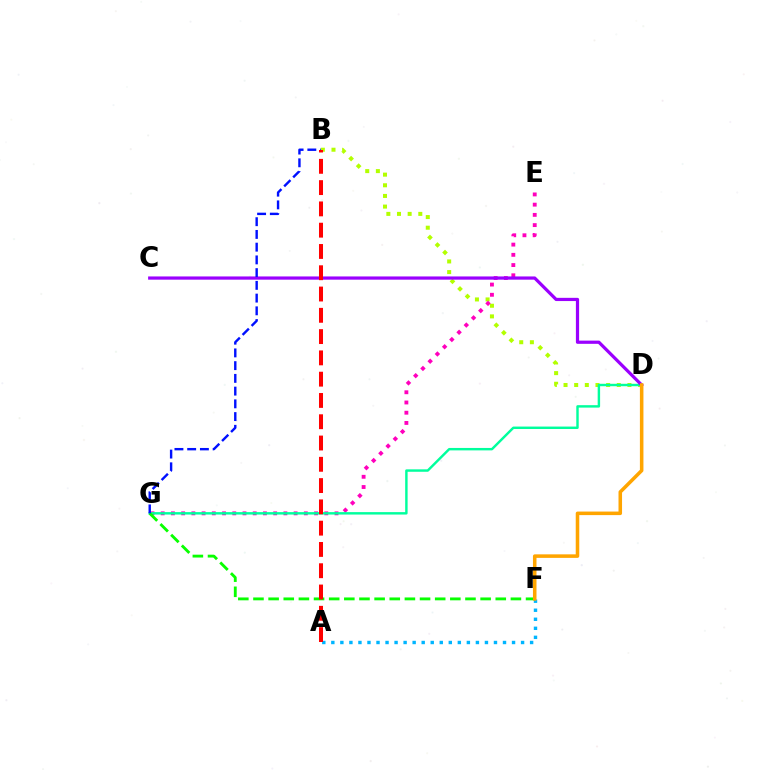{('A', 'F'): [{'color': '#00b5ff', 'line_style': 'dotted', 'thickness': 2.45}], ('B', 'D'): [{'color': '#b3ff00', 'line_style': 'dotted', 'thickness': 2.89}], ('E', 'G'): [{'color': '#ff00bd', 'line_style': 'dotted', 'thickness': 2.78}], ('D', 'G'): [{'color': '#00ff9d', 'line_style': 'solid', 'thickness': 1.75}], ('F', 'G'): [{'color': '#08ff00', 'line_style': 'dashed', 'thickness': 2.06}], ('C', 'D'): [{'color': '#9b00ff', 'line_style': 'solid', 'thickness': 2.32}], ('B', 'G'): [{'color': '#0010ff', 'line_style': 'dashed', 'thickness': 1.73}], ('A', 'B'): [{'color': '#ff0000', 'line_style': 'dashed', 'thickness': 2.89}], ('D', 'F'): [{'color': '#ffa500', 'line_style': 'solid', 'thickness': 2.55}]}